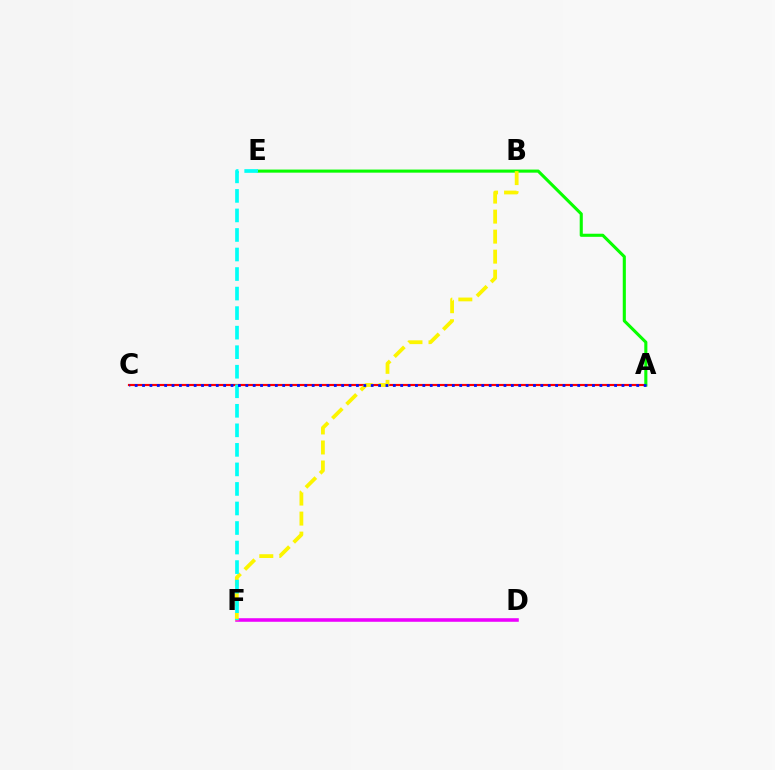{('A', 'C'): [{'color': '#ff0000', 'line_style': 'solid', 'thickness': 1.55}, {'color': '#0010ff', 'line_style': 'dotted', 'thickness': 2.0}], ('D', 'F'): [{'color': '#ee00ff', 'line_style': 'solid', 'thickness': 2.56}], ('A', 'E'): [{'color': '#08ff00', 'line_style': 'solid', 'thickness': 2.23}], ('B', 'F'): [{'color': '#fcf500', 'line_style': 'dashed', 'thickness': 2.72}], ('E', 'F'): [{'color': '#00fff6', 'line_style': 'dashed', 'thickness': 2.65}]}